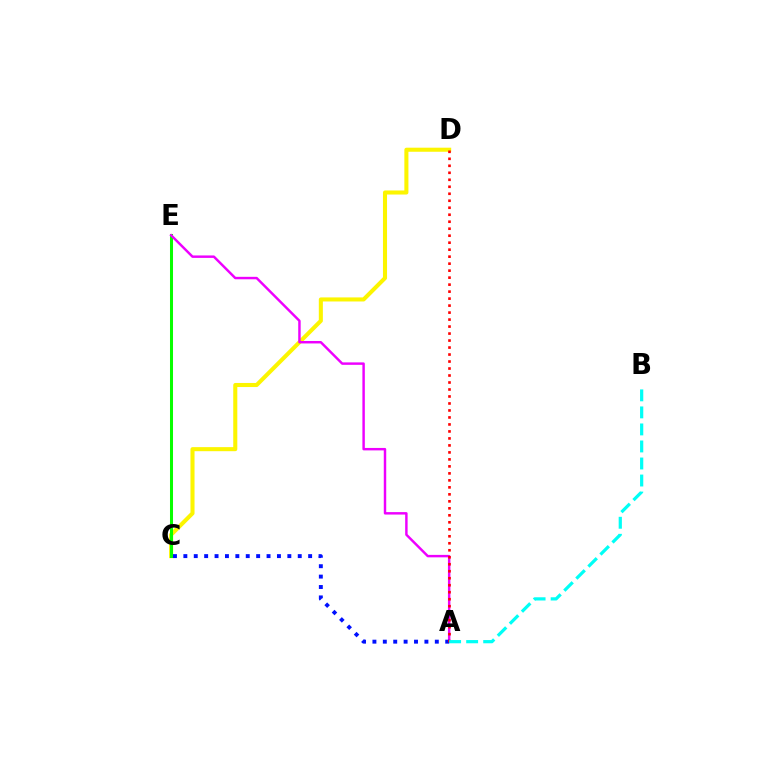{('C', 'D'): [{'color': '#fcf500', 'line_style': 'solid', 'thickness': 2.92}], ('C', 'E'): [{'color': '#08ff00', 'line_style': 'solid', 'thickness': 2.18}], ('A', 'E'): [{'color': '#ee00ff', 'line_style': 'solid', 'thickness': 1.77}], ('A', 'C'): [{'color': '#0010ff', 'line_style': 'dotted', 'thickness': 2.83}], ('A', 'D'): [{'color': '#ff0000', 'line_style': 'dotted', 'thickness': 1.9}], ('A', 'B'): [{'color': '#00fff6', 'line_style': 'dashed', 'thickness': 2.31}]}